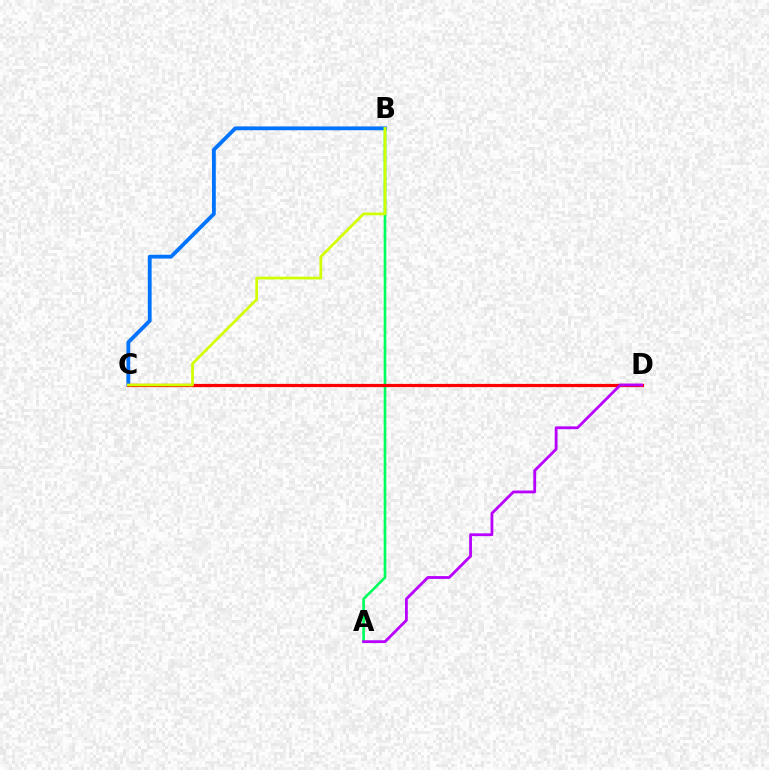{('B', 'C'): [{'color': '#0074ff', 'line_style': 'solid', 'thickness': 2.75}, {'color': '#d1ff00', 'line_style': 'solid', 'thickness': 1.97}], ('A', 'B'): [{'color': '#00ff5c', 'line_style': 'solid', 'thickness': 1.89}], ('C', 'D'): [{'color': '#ff0000', 'line_style': 'solid', 'thickness': 2.31}], ('A', 'D'): [{'color': '#b900ff', 'line_style': 'solid', 'thickness': 2.02}]}